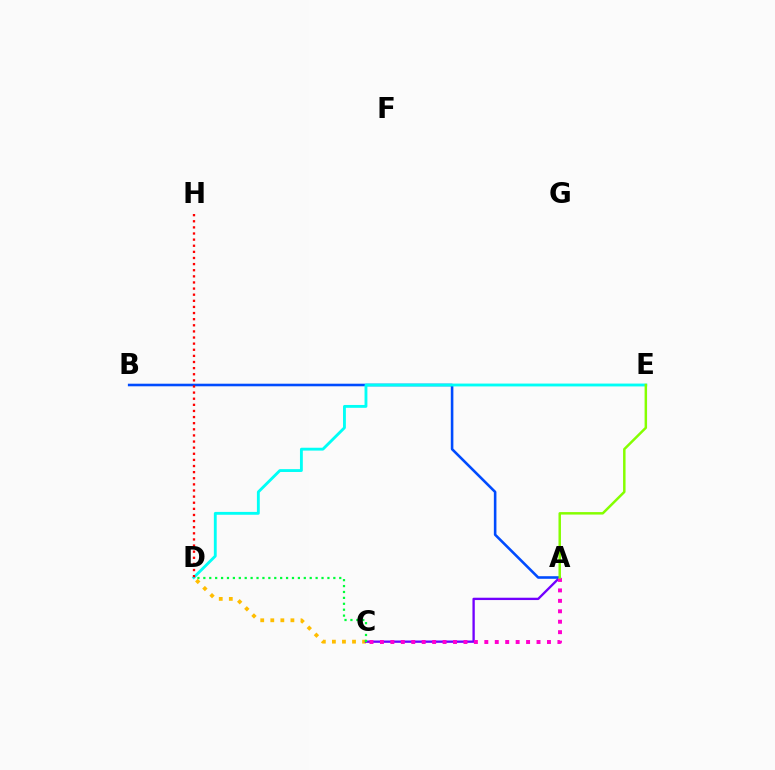{('C', 'D'): [{'color': '#ffbd00', 'line_style': 'dotted', 'thickness': 2.73}, {'color': '#00ff39', 'line_style': 'dotted', 'thickness': 1.61}], ('A', 'C'): [{'color': '#7200ff', 'line_style': 'solid', 'thickness': 1.68}, {'color': '#ff00cf', 'line_style': 'dotted', 'thickness': 2.84}], ('A', 'B'): [{'color': '#004bff', 'line_style': 'solid', 'thickness': 1.86}], ('D', 'E'): [{'color': '#00fff6', 'line_style': 'solid', 'thickness': 2.05}], ('A', 'E'): [{'color': '#84ff00', 'line_style': 'solid', 'thickness': 1.78}], ('D', 'H'): [{'color': '#ff0000', 'line_style': 'dotted', 'thickness': 1.66}]}